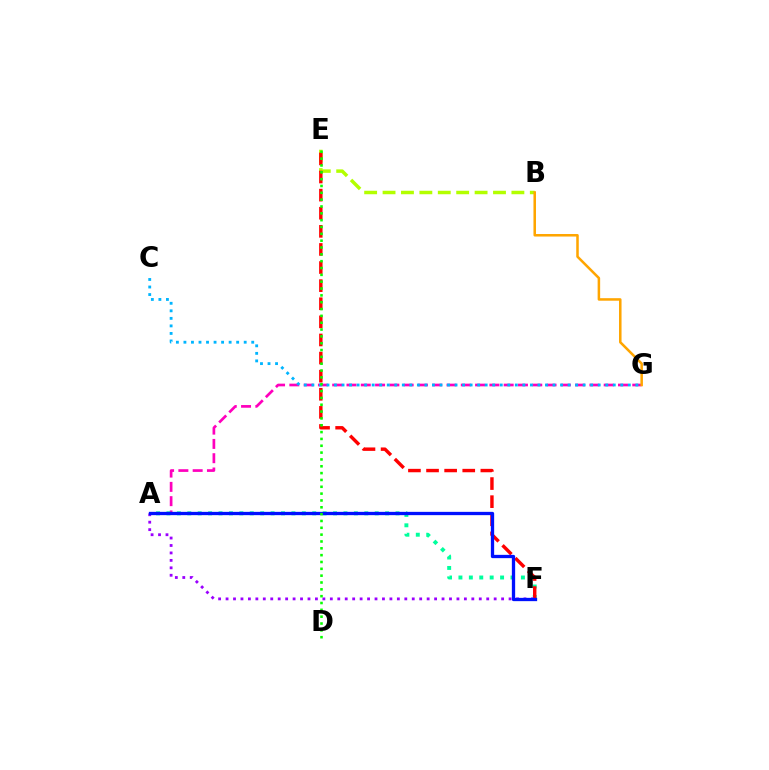{('B', 'E'): [{'color': '#b3ff00', 'line_style': 'dashed', 'thickness': 2.5}], ('A', 'G'): [{'color': '#ff00bd', 'line_style': 'dashed', 'thickness': 1.94}], ('B', 'G'): [{'color': '#ffa500', 'line_style': 'solid', 'thickness': 1.82}], ('A', 'F'): [{'color': '#00ff9d', 'line_style': 'dotted', 'thickness': 2.83}, {'color': '#9b00ff', 'line_style': 'dotted', 'thickness': 2.02}, {'color': '#0010ff', 'line_style': 'solid', 'thickness': 2.37}], ('E', 'F'): [{'color': '#ff0000', 'line_style': 'dashed', 'thickness': 2.46}], ('C', 'G'): [{'color': '#00b5ff', 'line_style': 'dotted', 'thickness': 2.05}], ('D', 'E'): [{'color': '#08ff00', 'line_style': 'dotted', 'thickness': 1.86}]}